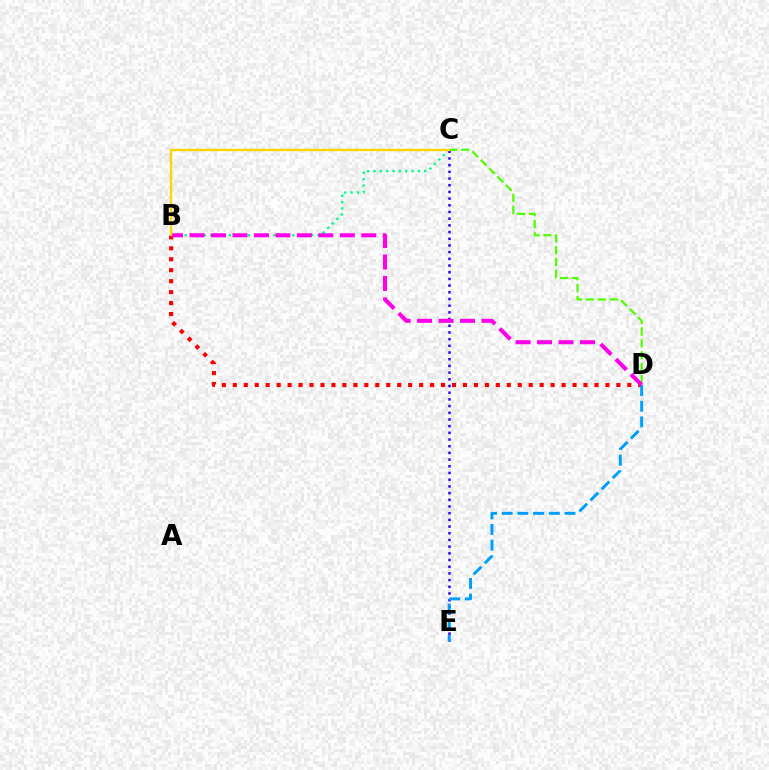{('B', 'D'): [{'color': '#ff0000', 'line_style': 'dotted', 'thickness': 2.98}, {'color': '#ff00ed', 'line_style': 'dashed', 'thickness': 2.92}], ('C', 'D'): [{'color': '#4fff00', 'line_style': 'dashed', 'thickness': 1.61}], ('B', 'C'): [{'color': '#00ff86', 'line_style': 'dotted', 'thickness': 1.72}, {'color': '#ffd500', 'line_style': 'solid', 'thickness': 1.69}], ('C', 'E'): [{'color': '#3700ff', 'line_style': 'dotted', 'thickness': 1.82}], ('D', 'E'): [{'color': '#009eff', 'line_style': 'dashed', 'thickness': 2.13}]}